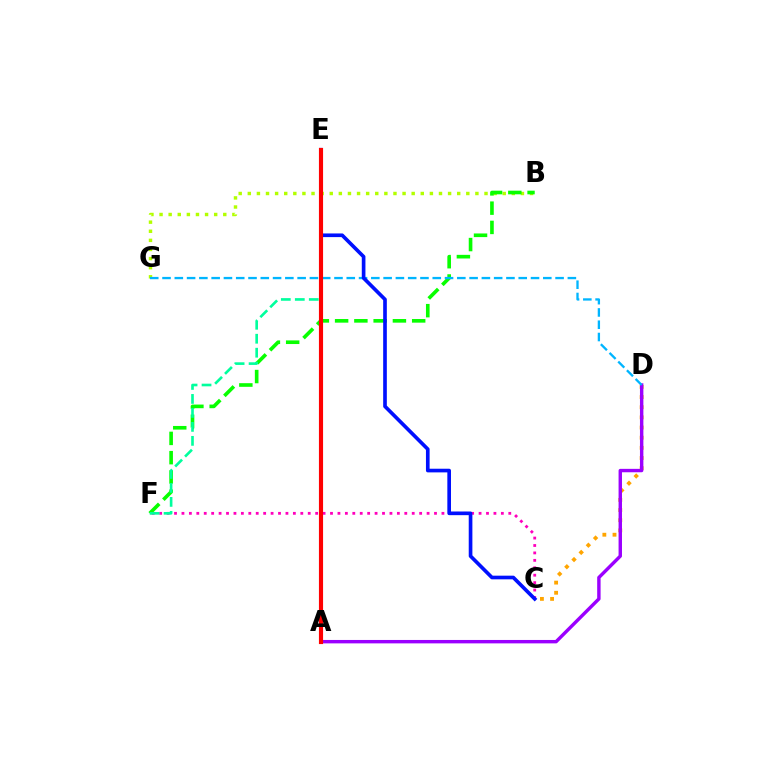{('C', 'D'): [{'color': '#ffa500', 'line_style': 'dotted', 'thickness': 2.76}], ('B', 'G'): [{'color': '#b3ff00', 'line_style': 'dotted', 'thickness': 2.47}], ('C', 'F'): [{'color': '#ff00bd', 'line_style': 'dotted', 'thickness': 2.02}], ('A', 'D'): [{'color': '#9b00ff', 'line_style': 'solid', 'thickness': 2.46}], ('B', 'F'): [{'color': '#08ff00', 'line_style': 'dashed', 'thickness': 2.62}], ('D', 'G'): [{'color': '#00b5ff', 'line_style': 'dashed', 'thickness': 1.67}], ('C', 'E'): [{'color': '#0010ff', 'line_style': 'solid', 'thickness': 2.63}], ('E', 'F'): [{'color': '#00ff9d', 'line_style': 'dashed', 'thickness': 1.9}], ('A', 'E'): [{'color': '#ff0000', 'line_style': 'solid', 'thickness': 2.98}]}